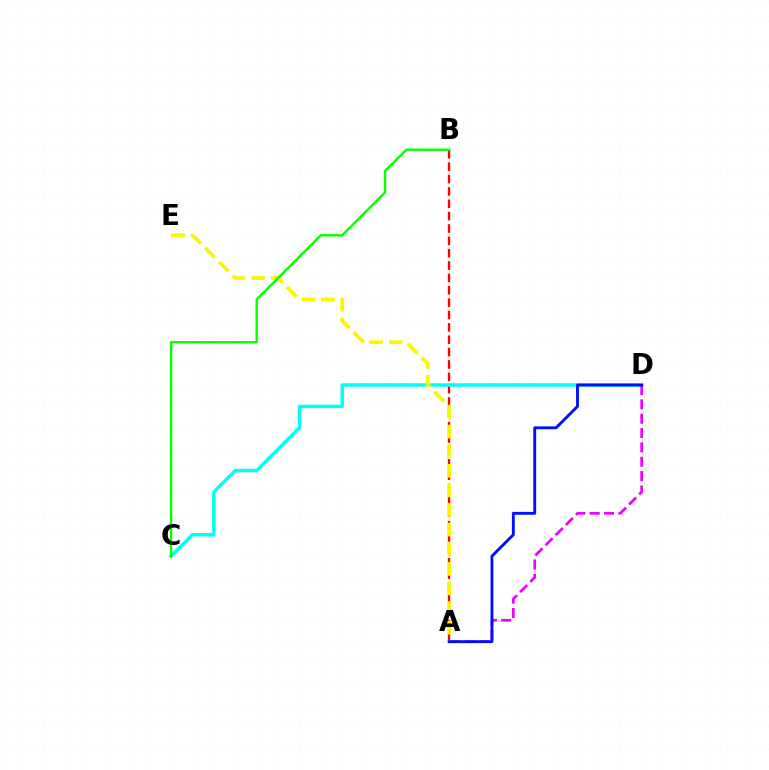{('A', 'B'): [{'color': '#ff0000', 'line_style': 'dashed', 'thickness': 1.68}], ('C', 'D'): [{'color': '#00fff6', 'line_style': 'solid', 'thickness': 2.51}], ('A', 'D'): [{'color': '#ee00ff', 'line_style': 'dashed', 'thickness': 1.95}, {'color': '#0010ff', 'line_style': 'solid', 'thickness': 2.07}], ('A', 'E'): [{'color': '#fcf500', 'line_style': 'dashed', 'thickness': 2.66}], ('B', 'C'): [{'color': '#08ff00', 'line_style': 'solid', 'thickness': 1.73}]}